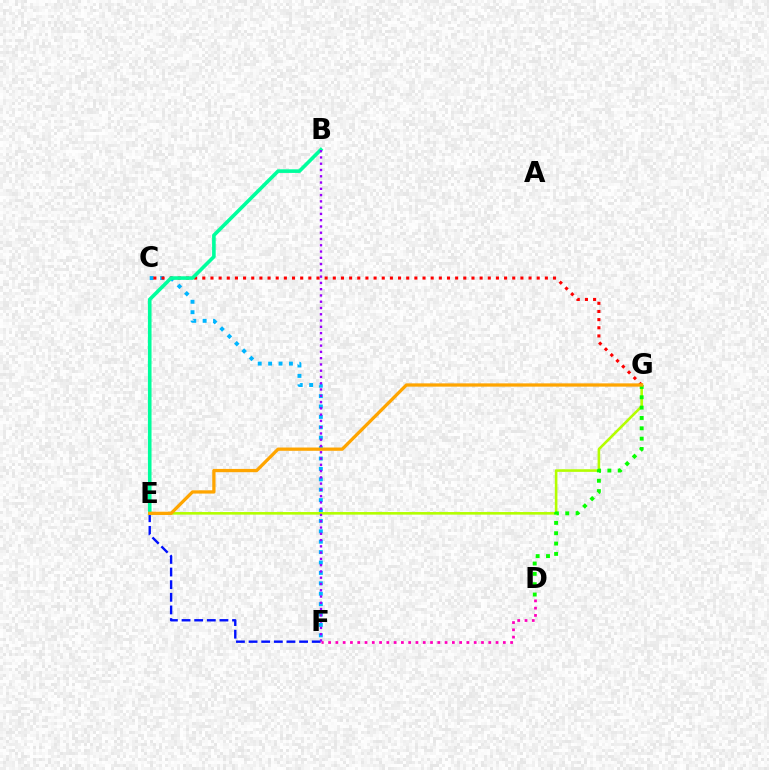{('E', 'F'): [{'color': '#0010ff', 'line_style': 'dashed', 'thickness': 1.72}], ('C', 'F'): [{'color': '#00b5ff', 'line_style': 'dotted', 'thickness': 2.83}], ('D', 'F'): [{'color': '#ff00bd', 'line_style': 'dotted', 'thickness': 1.98}], ('C', 'G'): [{'color': '#ff0000', 'line_style': 'dotted', 'thickness': 2.22}], ('B', 'E'): [{'color': '#00ff9d', 'line_style': 'solid', 'thickness': 2.6}], ('E', 'G'): [{'color': '#b3ff00', 'line_style': 'solid', 'thickness': 1.87}, {'color': '#ffa500', 'line_style': 'solid', 'thickness': 2.35}], ('D', 'G'): [{'color': '#08ff00', 'line_style': 'dotted', 'thickness': 2.81}], ('B', 'F'): [{'color': '#9b00ff', 'line_style': 'dotted', 'thickness': 1.7}]}